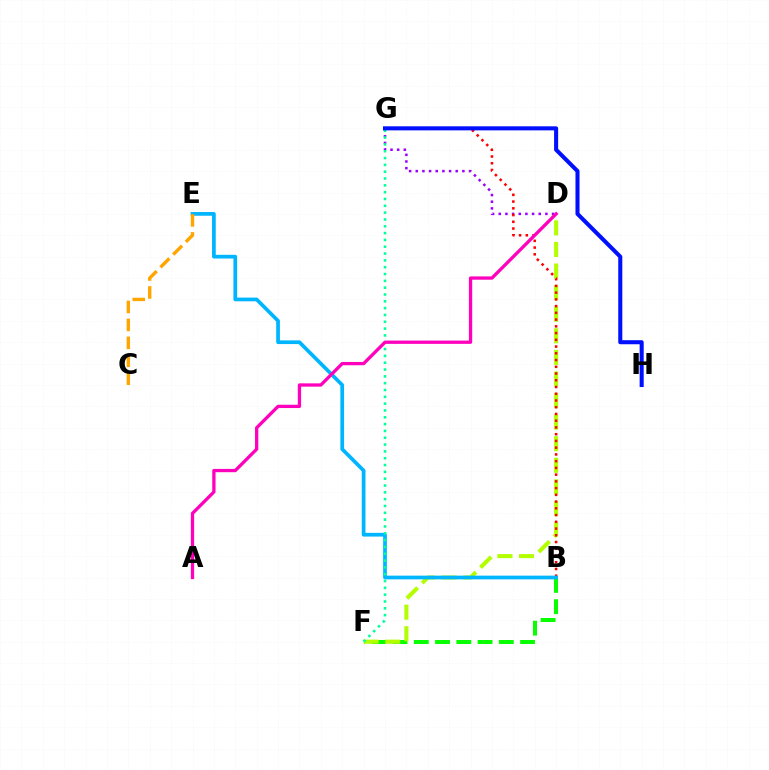{('B', 'F'): [{'color': '#08ff00', 'line_style': 'dashed', 'thickness': 2.89}], ('D', 'F'): [{'color': '#b3ff00', 'line_style': 'dashed', 'thickness': 2.93}], ('D', 'G'): [{'color': '#9b00ff', 'line_style': 'dotted', 'thickness': 1.81}], ('B', 'G'): [{'color': '#ff0000', 'line_style': 'dotted', 'thickness': 1.83}], ('B', 'E'): [{'color': '#00b5ff', 'line_style': 'solid', 'thickness': 2.67}], ('F', 'G'): [{'color': '#00ff9d', 'line_style': 'dotted', 'thickness': 1.85}], ('A', 'D'): [{'color': '#ff00bd', 'line_style': 'solid', 'thickness': 2.37}], ('G', 'H'): [{'color': '#0010ff', 'line_style': 'solid', 'thickness': 2.92}], ('C', 'E'): [{'color': '#ffa500', 'line_style': 'dashed', 'thickness': 2.44}]}